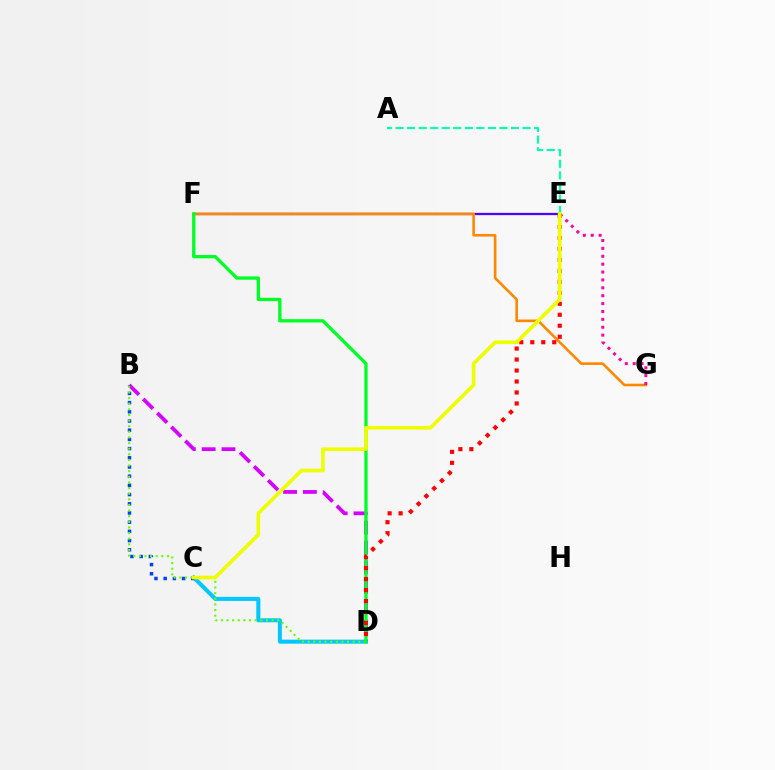{('C', 'D'): [{'color': '#00c7ff', 'line_style': 'solid', 'thickness': 2.9}], ('B', 'D'): [{'color': '#d600ff', 'line_style': 'dashed', 'thickness': 2.69}, {'color': '#66ff00', 'line_style': 'dotted', 'thickness': 1.53}], ('B', 'C'): [{'color': '#003fff', 'line_style': 'dotted', 'thickness': 2.5}], ('E', 'F'): [{'color': '#4f00ff', 'line_style': 'solid', 'thickness': 1.64}], ('F', 'G'): [{'color': '#ff8800', 'line_style': 'solid', 'thickness': 1.87}], ('E', 'G'): [{'color': '#ff00a0', 'line_style': 'dotted', 'thickness': 2.14}], ('D', 'F'): [{'color': '#00ff27', 'line_style': 'solid', 'thickness': 2.38}], ('D', 'E'): [{'color': '#ff0000', 'line_style': 'dotted', 'thickness': 2.98}], ('A', 'E'): [{'color': '#00ffaf', 'line_style': 'dashed', 'thickness': 1.57}], ('C', 'E'): [{'color': '#eeff00', 'line_style': 'solid', 'thickness': 2.63}]}